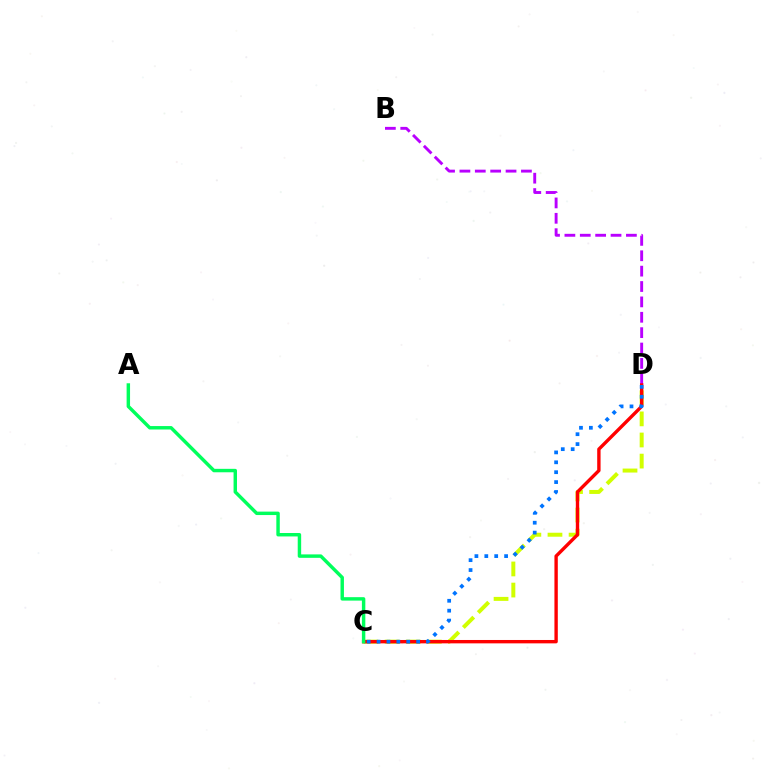{('B', 'D'): [{'color': '#b900ff', 'line_style': 'dashed', 'thickness': 2.09}], ('C', 'D'): [{'color': '#d1ff00', 'line_style': 'dashed', 'thickness': 2.87}, {'color': '#ff0000', 'line_style': 'solid', 'thickness': 2.43}, {'color': '#0074ff', 'line_style': 'dotted', 'thickness': 2.69}], ('A', 'C'): [{'color': '#00ff5c', 'line_style': 'solid', 'thickness': 2.48}]}